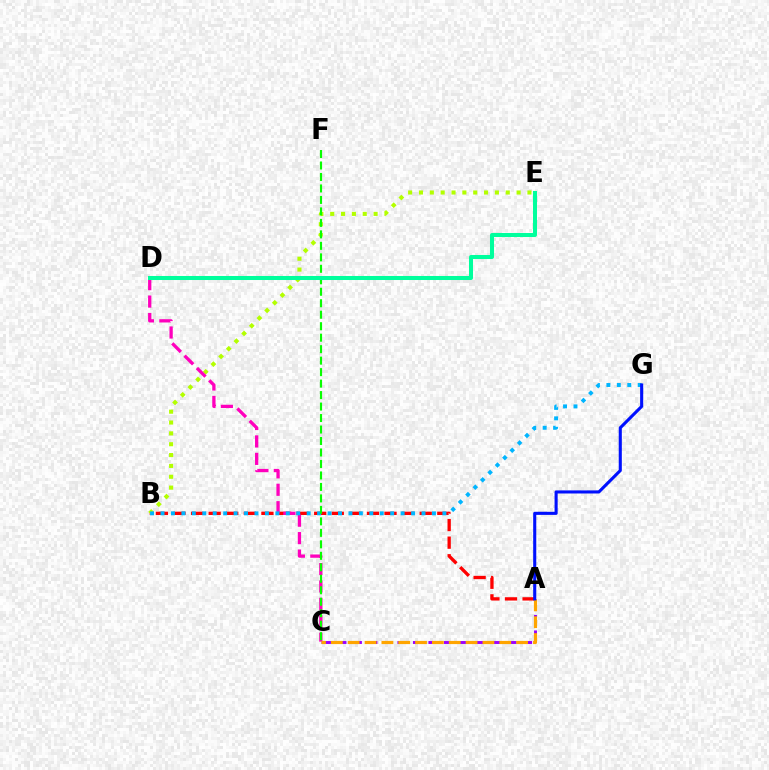{('A', 'C'): [{'color': '#9b00ff', 'line_style': 'dashed', 'thickness': 2.1}, {'color': '#ffa500', 'line_style': 'dashed', 'thickness': 2.29}], ('A', 'B'): [{'color': '#ff0000', 'line_style': 'dashed', 'thickness': 2.39}], ('B', 'E'): [{'color': '#b3ff00', 'line_style': 'dotted', 'thickness': 2.95}], ('C', 'D'): [{'color': '#ff00bd', 'line_style': 'dashed', 'thickness': 2.37}], ('B', 'G'): [{'color': '#00b5ff', 'line_style': 'dotted', 'thickness': 2.84}], ('C', 'F'): [{'color': '#08ff00', 'line_style': 'dashed', 'thickness': 1.56}], ('D', 'E'): [{'color': '#00ff9d', 'line_style': 'solid', 'thickness': 2.9}], ('A', 'G'): [{'color': '#0010ff', 'line_style': 'solid', 'thickness': 2.22}]}